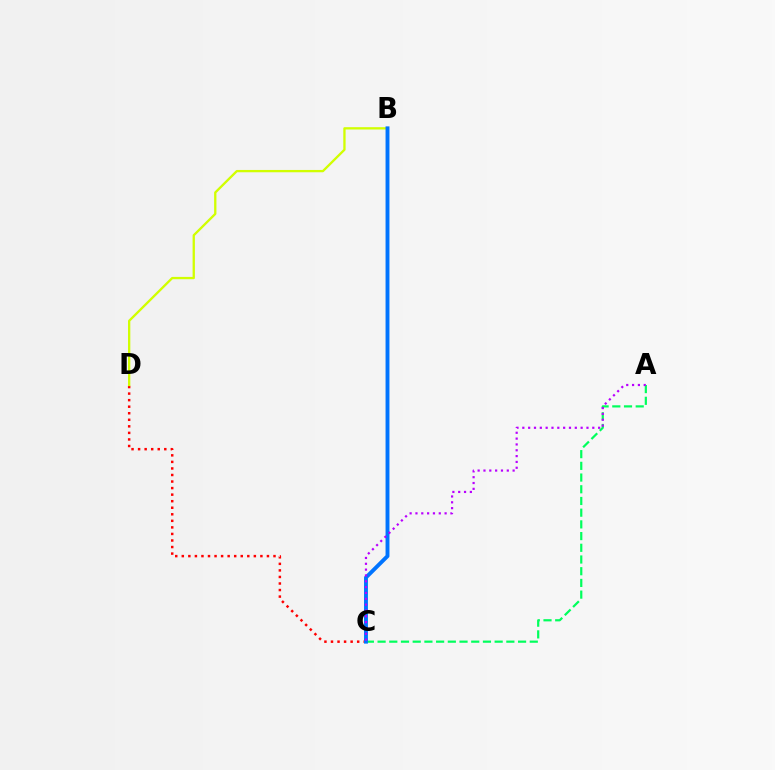{('A', 'C'): [{'color': '#00ff5c', 'line_style': 'dashed', 'thickness': 1.59}, {'color': '#b900ff', 'line_style': 'dotted', 'thickness': 1.58}], ('C', 'D'): [{'color': '#ff0000', 'line_style': 'dotted', 'thickness': 1.78}], ('B', 'D'): [{'color': '#d1ff00', 'line_style': 'solid', 'thickness': 1.66}], ('B', 'C'): [{'color': '#0074ff', 'line_style': 'solid', 'thickness': 2.81}]}